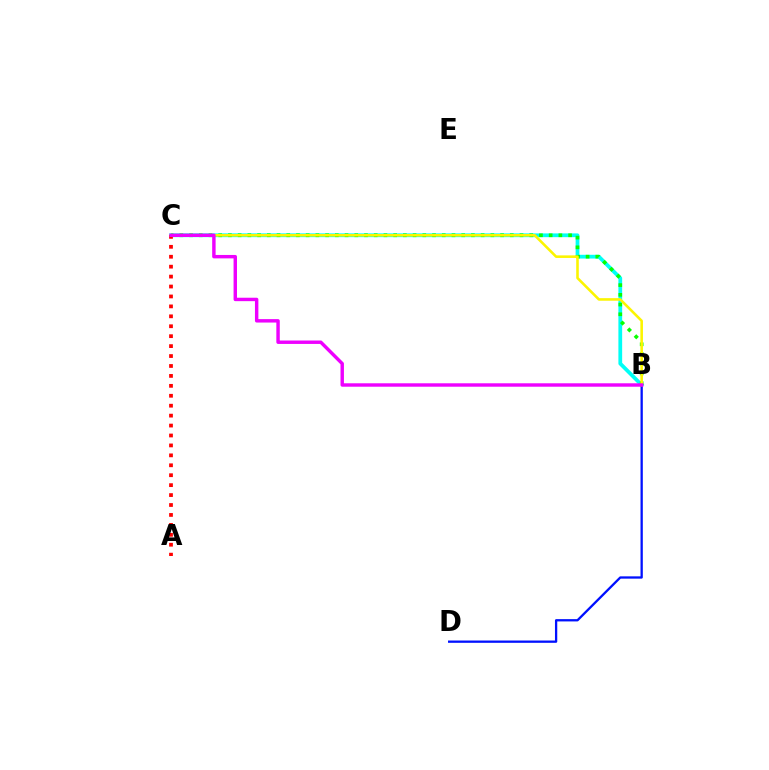{('B', 'C'): [{'color': '#00fff6', 'line_style': 'solid', 'thickness': 2.7}, {'color': '#08ff00', 'line_style': 'dotted', 'thickness': 2.64}, {'color': '#fcf500', 'line_style': 'solid', 'thickness': 1.86}, {'color': '#ee00ff', 'line_style': 'solid', 'thickness': 2.47}], ('A', 'C'): [{'color': '#ff0000', 'line_style': 'dotted', 'thickness': 2.7}], ('B', 'D'): [{'color': '#0010ff', 'line_style': 'solid', 'thickness': 1.65}]}